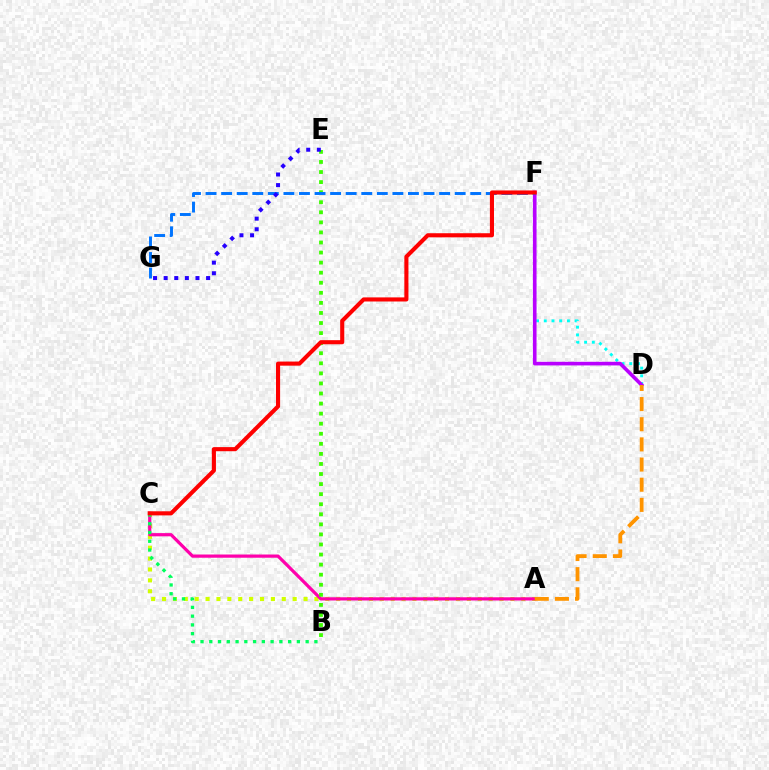{('A', 'C'): [{'color': '#d1ff00', 'line_style': 'dotted', 'thickness': 2.96}, {'color': '#ff00ac', 'line_style': 'solid', 'thickness': 2.32}], ('D', 'F'): [{'color': '#00fff6', 'line_style': 'dotted', 'thickness': 2.1}, {'color': '#b900ff', 'line_style': 'solid', 'thickness': 2.61}], ('B', 'E'): [{'color': '#3dff00', 'line_style': 'dotted', 'thickness': 2.74}], ('F', 'G'): [{'color': '#0074ff', 'line_style': 'dashed', 'thickness': 2.12}], ('B', 'C'): [{'color': '#00ff5c', 'line_style': 'dotted', 'thickness': 2.38}], ('A', 'D'): [{'color': '#ff9400', 'line_style': 'dashed', 'thickness': 2.74}], ('C', 'F'): [{'color': '#ff0000', 'line_style': 'solid', 'thickness': 2.95}], ('E', 'G'): [{'color': '#2500ff', 'line_style': 'dotted', 'thickness': 2.88}]}